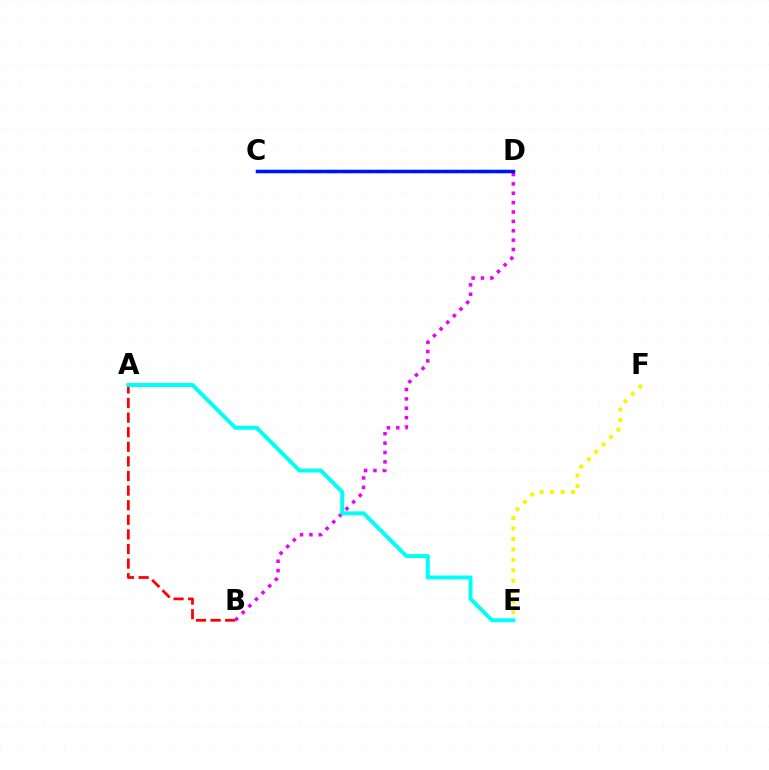{('C', 'D'): [{'color': '#08ff00', 'line_style': 'dashed', 'thickness': 2.32}, {'color': '#0010ff', 'line_style': 'solid', 'thickness': 2.51}], ('A', 'B'): [{'color': '#ff0000', 'line_style': 'dashed', 'thickness': 1.98}], ('B', 'D'): [{'color': '#ee00ff', 'line_style': 'dotted', 'thickness': 2.55}], ('A', 'E'): [{'color': '#00fff6', 'line_style': 'solid', 'thickness': 2.87}], ('E', 'F'): [{'color': '#fcf500', 'line_style': 'dotted', 'thickness': 2.84}]}